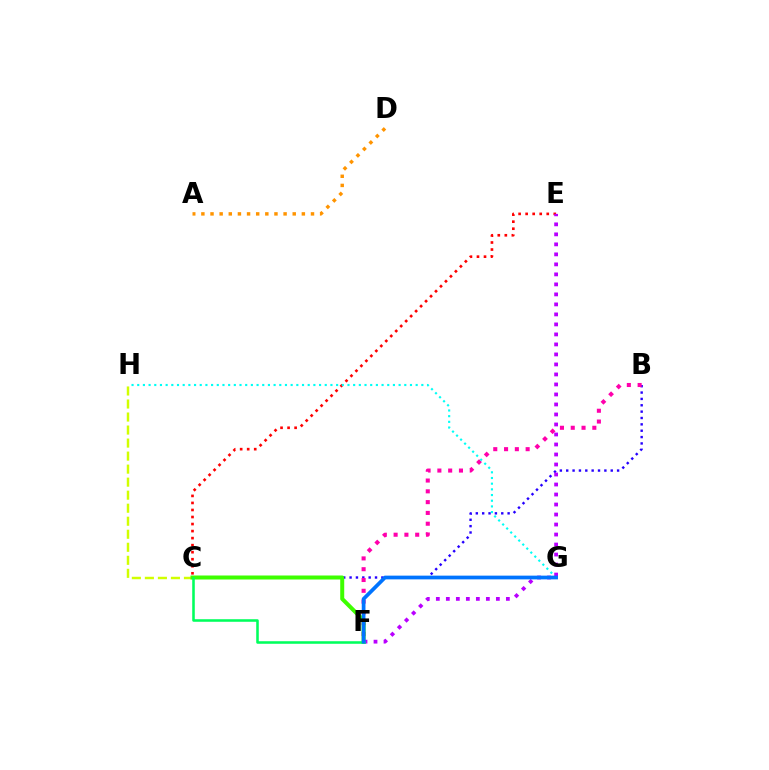{('A', 'D'): [{'color': '#ff9400', 'line_style': 'dotted', 'thickness': 2.48}], ('B', 'C'): [{'color': '#2500ff', 'line_style': 'dotted', 'thickness': 1.73}], ('C', 'H'): [{'color': '#d1ff00', 'line_style': 'dashed', 'thickness': 1.77}], ('B', 'F'): [{'color': '#ff00ac', 'line_style': 'dotted', 'thickness': 2.93}], ('C', 'E'): [{'color': '#ff0000', 'line_style': 'dotted', 'thickness': 1.91}], ('C', 'F'): [{'color': '#3dff00', 'line_style': 'solid', 'thickness': 2.88}, {'color': '#00ff5c', 'line_style': 'solid', 'thickness': 1.84}], ('G', 'H'): [{'color': '#00fff6', 'line_style': 'dotted', 'thickness': 1.54}], ('E', 'F'): [{'color': '#b900ff', 'line_style': 'dotted', 'thickness': 2.72}], ('F', 'G'): [{'color': '#0074ff', 'line_style': 'solid', 'thickness': 2.68}]}